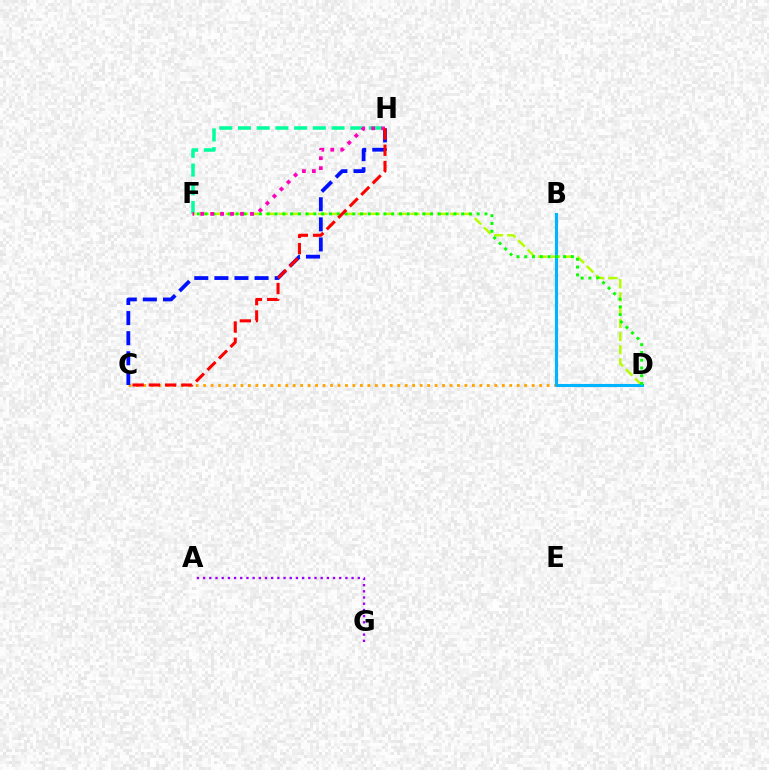{('F', 'H'): [{'color': '#00ff9d', 'line_style': 'dashed', 'thickness': 2.54}, {'color': '#ff00bd', 'line_style': 'dotted', 'thickness': 2.7}], ('D', 'F'): [{'color': '#b3ff00', 'line_style': 'dashed', 'thickness': 1.79}, {'color': '#08ff00', 'line_style': 'dotted', 'thickness': 2.11}], ('C', 'D'): [{'color': '#ffa500', 'line_style': 'dotted', 'thickness': 2.03}], ('C', 'H'): [{'color': '#0010ff', 'line_style': 'dashed', 'thickness': 2.73}, {'color': '#ff0000', 'line_style': 'dashed', 'thickness': 2.21}], ('B', 'D'): [{'color': '#00b5ff', 'line_style': 'solid', 'thickness': 2.23}], ('A', 'G'): [{'color': '#9b00ff', 'line_style': 'dotted', 'thickness': 1.68}]}